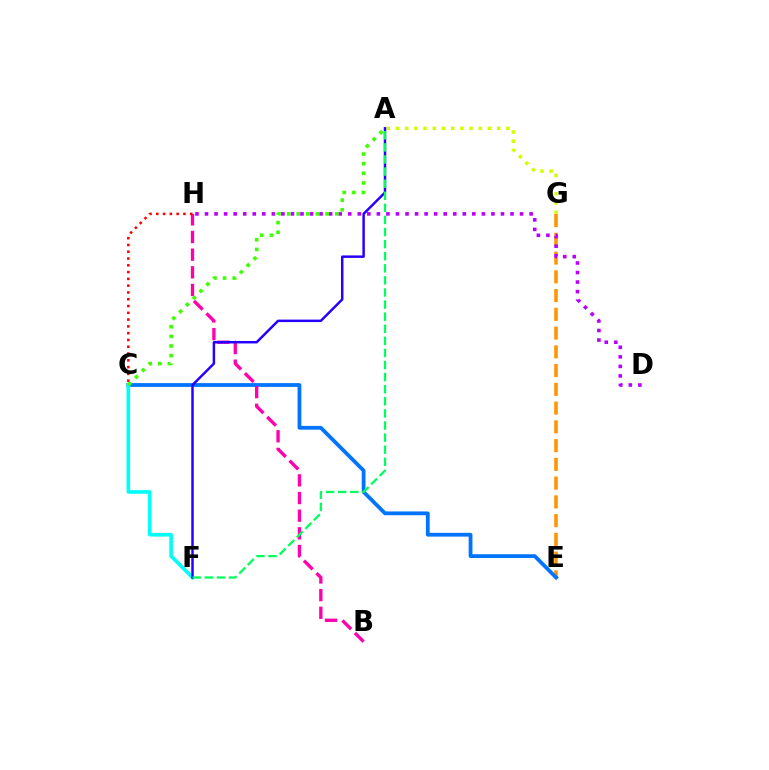{('E', 'G'): [{'color': '#ff9400', 'line_style': 'dashed', 'thickness': 2.55}], ('C', 'E'): [{'color': '#0074ff', 'line_style': 'solid', 'thickness': 2.72}], ('B', 'H'): [{'color': '#ff00ac', 'line_style': 'dashed', 'thickness': 2.4}], ('D', 'H'): [{'color': '#b900ff', 'line_style': 'dotted', 'thickness': 2.59}], ('C', 'H'): [{'color': '#ff0000', 'line_style': 'dotted', 'thickness': 1.84}], ('A', 'G'): [{'color': '#d1ff00', 'line_style': 'dotted', 'thickness': 2.5}], ('C', 'F'): [{'color': '#00fff6', 'line_style': 'solid', 'thickness': 2.63}], ('A', 'F'): [{'color': '#2500ff', 'line_style': 'solid', 'thickness': 1.78}, {'color': '#00ff5c', 'line_style': 'dashed', 'thickness': 1.64}], ('A', 'C'): [{'color': '#3dff00', 'line_style': 'dotted', 'thickness': 2.62}]}